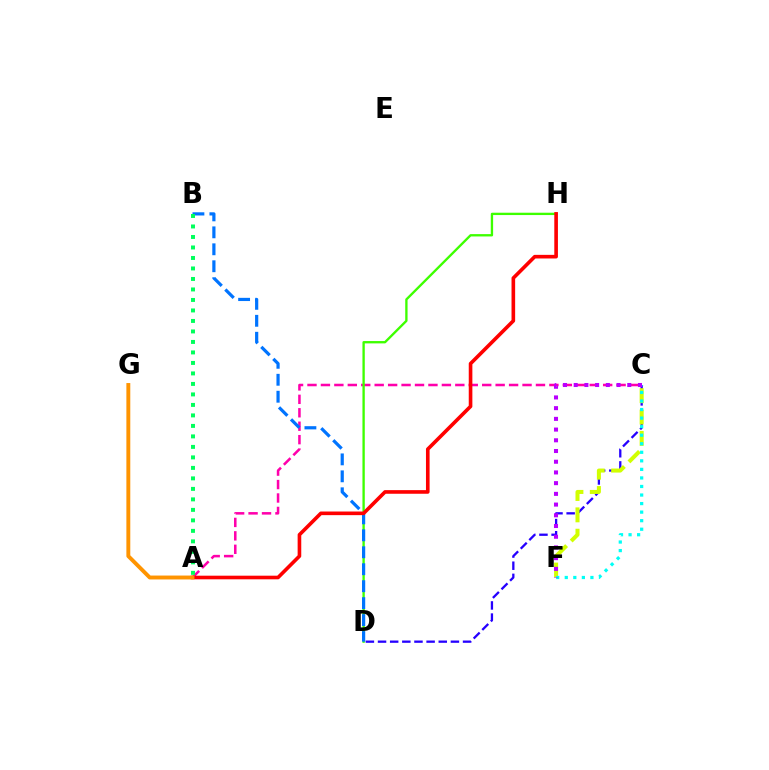{('A', 'C'): [{'color': '#ff00ac', 'line_style': 'dashed', 'thickness': 1.83}], ('D', 'H'): [{'color': '#3dff00', 'line_style': 'solid', 'thickness': 1.68}], ('B', 'D'): [{'color': '#0074ff', 'line_style': 'dashed', 'thickness': 2.3}], ('A', 'B'): [{'color': '#00ff5c', 'line_style': 'dotted', 'thickness': 2.85}], ('A', 'H'): [{'color': '#ff0000', 'line_style': 'solid', 'thickness': 2.61}], ('C', 'D'): [{'color': '#2500ff', 'line_style': 'dashed', 'thickness': 1.65}], ('C', 'F'): [{'color': '#d1ff00', 'line_style': 'dashed', 'thickness': 2.9}, {'color': '#00fff6', 'line_style': 'dotted', 'thickness': 2.32}, {'color': '#b900ff', 'line_style': 'dotted', 'thickness': 2.91}], ('A', 'G'): [{'color': '#ff9400', 'line_style': 'solid', 'thickness': 2.81}]}